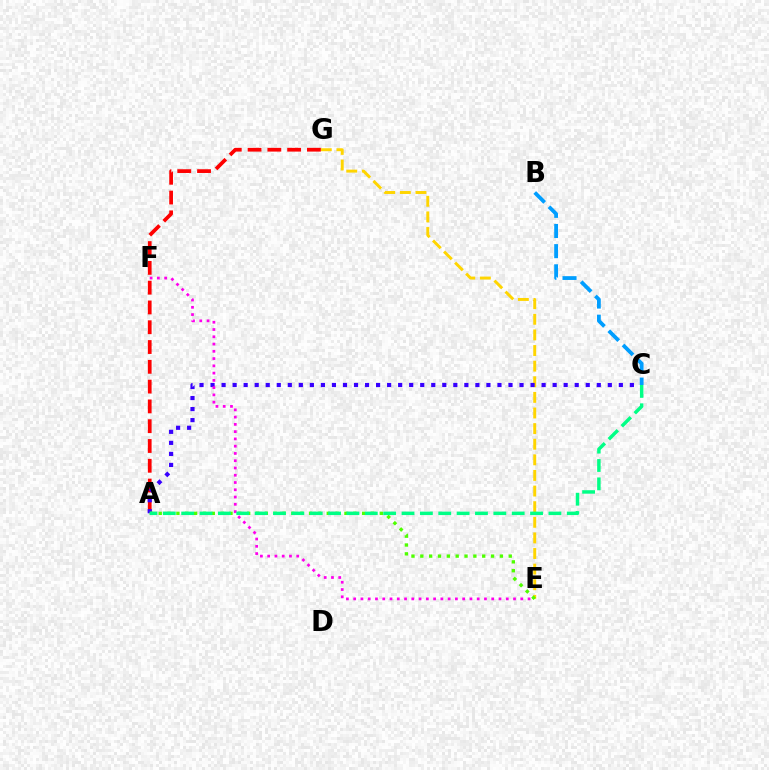{('E', 'G'): [{'color': '#ffd500', 'line_style': 'dashed', 'thickness': 2.12}], ('A', 'G'): [{'color': '#ff0000', 'line_style': 'dashed', 'thickness': 2.69}], ('A', 'C'): [{'color': '#3700ff', 'line_style': 'dotted', 'thickness': 3.0}, {'color': '#00ff86', 'line_style': 'dashed', 'thickness': 2.49}], ('B', 'C'): [{'color': '#009eff', 'line_style': 'dashed', 'thickness': 2.74}], ('E', 'F'): [{'color': '#ff00ed', 'line_style': 'dotted', 'thickness': 1.97}], ('A', 'E'): [{'color': '#4fff00', 'line_style': 'dotted', 'thickness': 2.4}]}